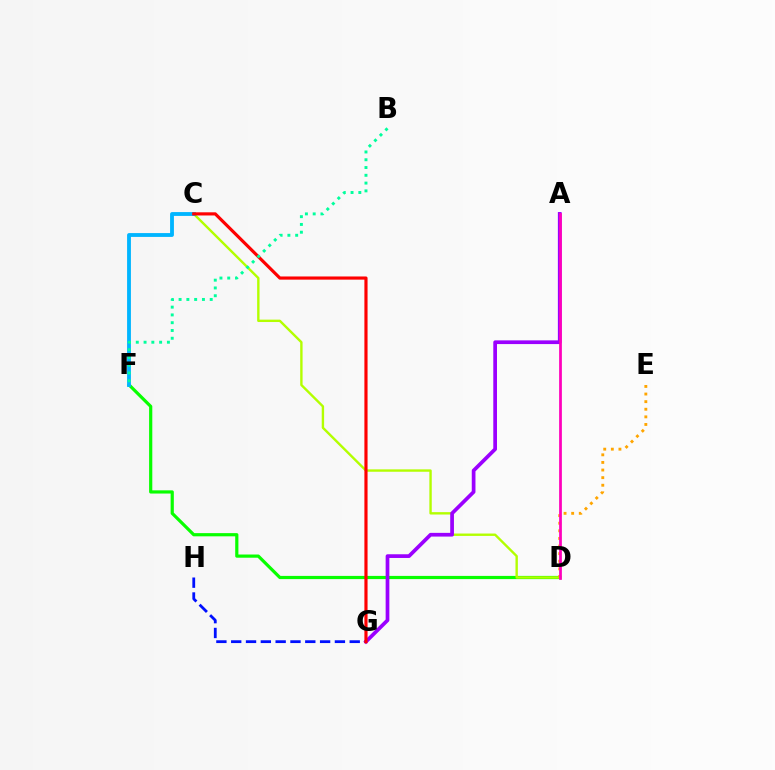{('G', 'H'): [{'color': '#0010ff', 'line_style': 'dashed', 'thickness': 2.01}], ('D', 'F'): [{'color': '#08ff00', 'line_style': 'solid', 'thickness': 2.3}], ('C', 'D'): [{'color': '#b3ff00', 'line_style': 'solid', 'thickness': 1.72}], ('C', 'F'): [{'color': '#00b5ff', 'line_style': 'solid', 'thickness': 2.76}], ('A', 'G'): [{'color': '#9b00ff', 'line_style': 'solid', 'thickness': 2.67}], ('C', 'G'): [{'color': '#ff0000', 'line_style': 'solid', 'thickness': 2.28}], ('B', 'F'): [{'color': '#00ff9d', 'line_style': 'dotted', 'thickness': 2.11}], ('D', 'E'): [{'color': '#ffa500', 'line_style': 'dotted', 'thickness': 2.07}], ('A', 'D'): [{'color': '#ff00bd', 'line_style': 'solid', 'thickness': 1.98}]}